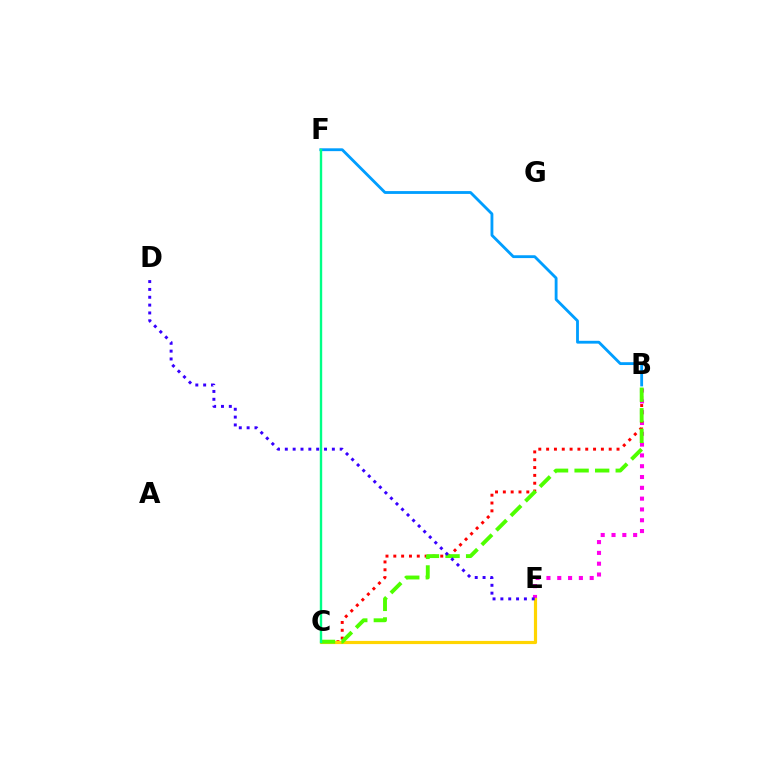{('B', 'E'): [{'color': '#ff00ed', 'line_style': 'dotted', 'thickness': 2.94}], ('B', 'C'): [{'color': '#ff0000', 'line_style': 'dotted', 'thickness': 2.13}, {'color': '#4fff00', 'line_style': 'dashed', 'thickness': 2.79}], ('C', 'E'): [{'color': '#ffd500', 'line_style': 'solid', 'thickness': 2.29}], ('B', 'F'): [{'color': '#009eff', 'line_style': 'solid', 'thickness': 2.04}], ('D', 'E'): [{'color': '#3700ff', 'line_style': 'dotted', 'thickness': 2.13}], ('C', 'F'): [{'color': '#00ff86', 'line_style': 'solid', 'thickness': 1.72}]}